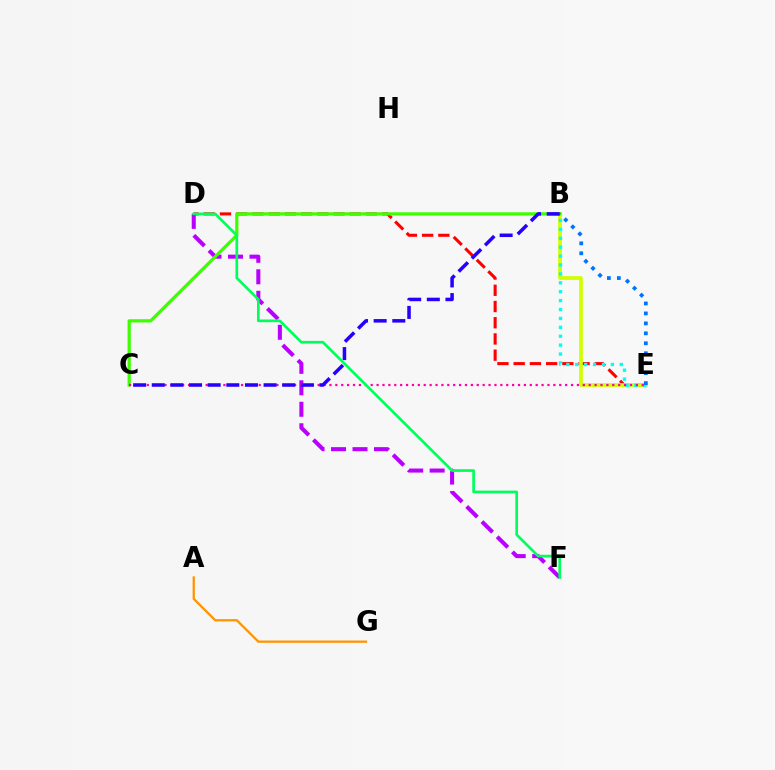{('A', 'G'): [{'color': '#ff9400', 'line_style': 'solid', 'thickness': 1.64}], ('D', 'E'): [{'color': '#ff0000', 'line_style': 'dashed', 'thickness': 2.2}], ('D', 'F'): [{'color': '#b900ff', 'line_style': 'dashed', 'thickness': 2.92}, {'color': '#00ff5c', 'line_style': 'solid', 'thickness': 1.93}], ('B', 'E'): [{'color': '#d1ff00', 'line_style': 'solid', 'thickness': 2.67}, {'color': '#00fff6', 'line_style': 'dotted', 'thickness': 2.42}, {'color': '#0074ff', 'line_style': 'dotted', 'thickness': 2.71}], ('B', 'C'): [{'color': '#3dff00', 'line_style': 'solid', 'thickness': 2.32}, {'color': '#2500ff', 'line_style': 'dashed', 'thickness': 2.53}], ('C', 'E'): [{'color': '#ff00ac', 'line_style': 'dotted', 'thickness': 1.6}]}